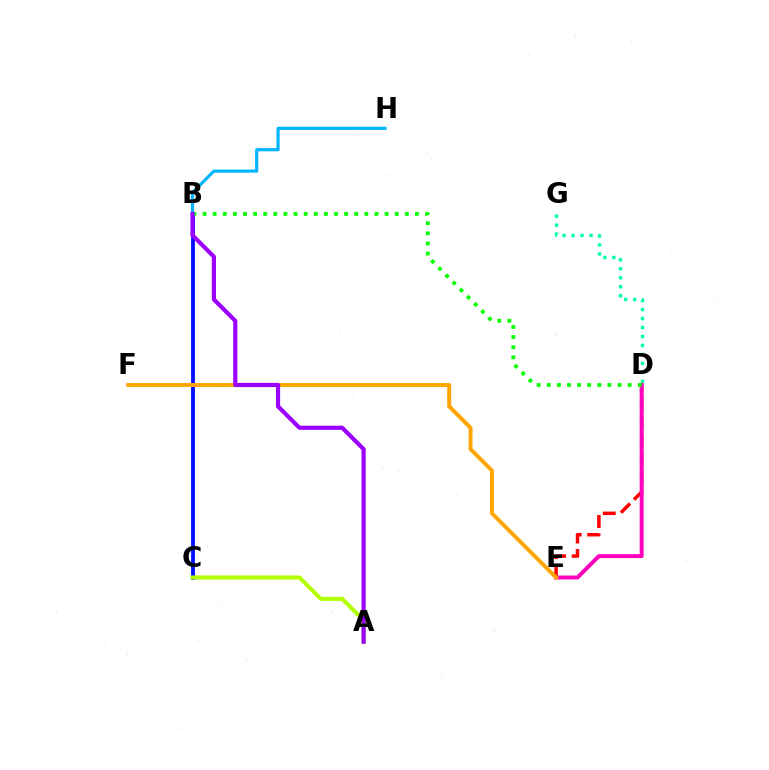{('D', 'E'): [{'color': '#ff0000', 'line_style': 'dashed', 'thickness': 2.51}, {'color': '#ff00bd', 'line_style': 'solid', 'thickness': 2.84}], ('B', 'C'): [{'color': '#0010ff', 'line_style': 'solid', 'thickness': 2.76}], ('B', 'H'): [{'color': '#00b5ff', 'line_style': 'solid', 'thickness': 2.27}], ('D', 'G'): [{'color': '#00ff9d', 'line_style': 'dotted', 'thickness': 2.44}], ('E', 'F'): [{'color': '#ffa500', 'line_style': 'solid', 'thickness': 2.84}], ('A', 'C'): [{'color': '#b3ff00', 'line_style': 'solid', 'thickness': 2.93}], ('B', 'D'): [{'color': '#08ff00', 'line_style': 'dotted', 'thickness': 2.75}], ('A', 'B'): [{'color': '#9b00ff', 'line_style': 'solid', 'thickness': 3.0}]}